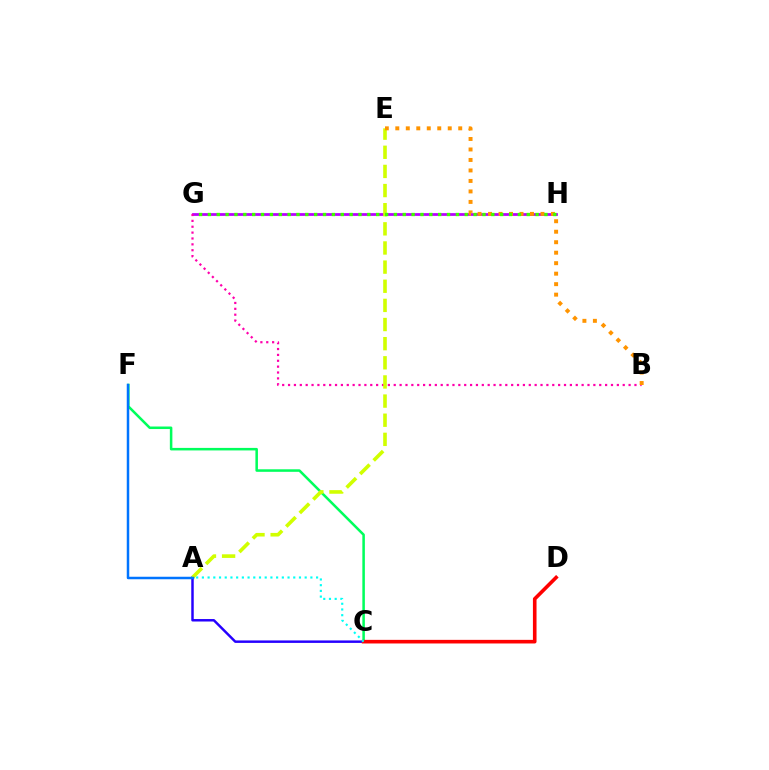{('A', 'C'): [{'color': '#2500ff', 'line_style': 'solid', 'thickness': 1.78}, {'color': '#00fff6', 'line_style': 'dotted', 'thickness': 1.55}], ('G', 'H'): [{'color': '#b900ff', 'line_style': 'solid', 'thickness': 1.99}, {'color': '#3dff00', 'line_style': 'dotted', 'thickness': 2.41}], ('C', 'F'): [{'color': '#00ff5c', 'line_style': 'solid', 'thickness': 1.82}], ('B', 'G'): [{'color': '#ff00ac', 'line_style': 'dotted', 'thickness': 1.6}], ('A', 'E'): [{'color': '#d1ff00', 'line_style': 'dashed', 'thickness': 2.6}], ('B', 'E'): [{'color': '#ff9400', 'line_style': 'dotted', 'thickness': 2.85}], ('A', 'F'): [{'color': '#0074ff', 'line_style': 'solid', 'thickness': 1.8}], ('C', 'D'): [{'color': '#ff0000', 'line_style': 'solid', 'thickness': 2.6}]}